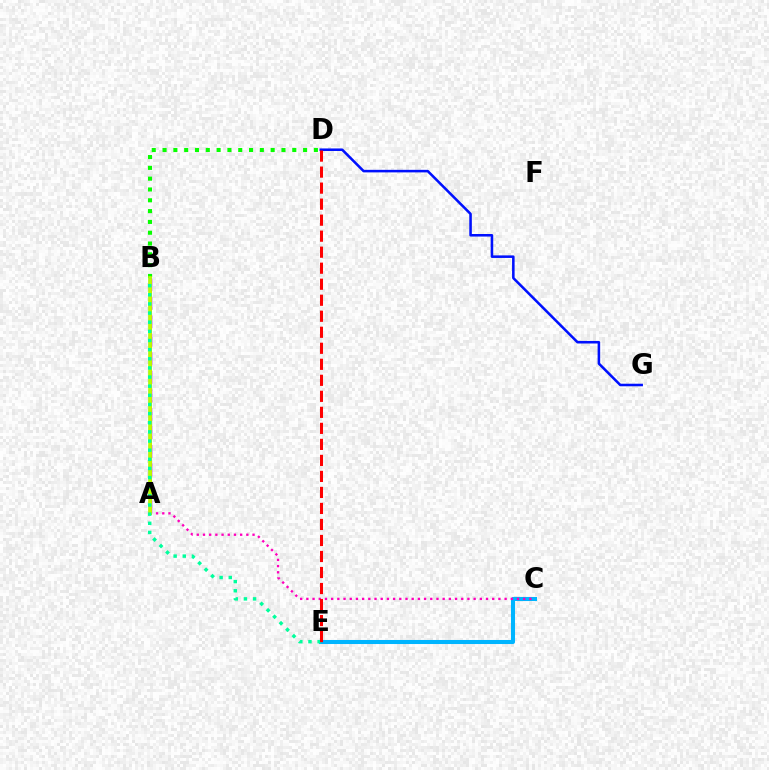{('C', 'E'): [{'color': '#00b5ff', 'line_style': 'solid', 'thickness': 2.92}], ('A', 'C'): [{'color': '#ff00bd', 'line_style': 'dotted', 'thickness': 1.68}], ('A', 'B'): [{'color': '#9b00ff', 'line_style': 'dashed', 'thickness': 2.52}, {'color': '#ffa500', 'line_style': 'solid', 'thickness': 2.15}, {'color': '#b3ff00', 'line_style': 'solid', 'thickness': 2.6}], ('B', 'D'): [{'color': '#08ff00', 'line_style': 'dotted', 'thickness': 2.94}], ('D', 'G'): [{'color': '#0010ff', 'line_style': 'solid', 'thickness': 1.84}], ('B', 'E'): [{'color': '#00ff9d', 'line_style': 'dotted', 'thickness': 2.48}], ('D', 'E'): [{'color': '#ff0000', 'line_style': 'dashed', 'thickness': 2.18}]}